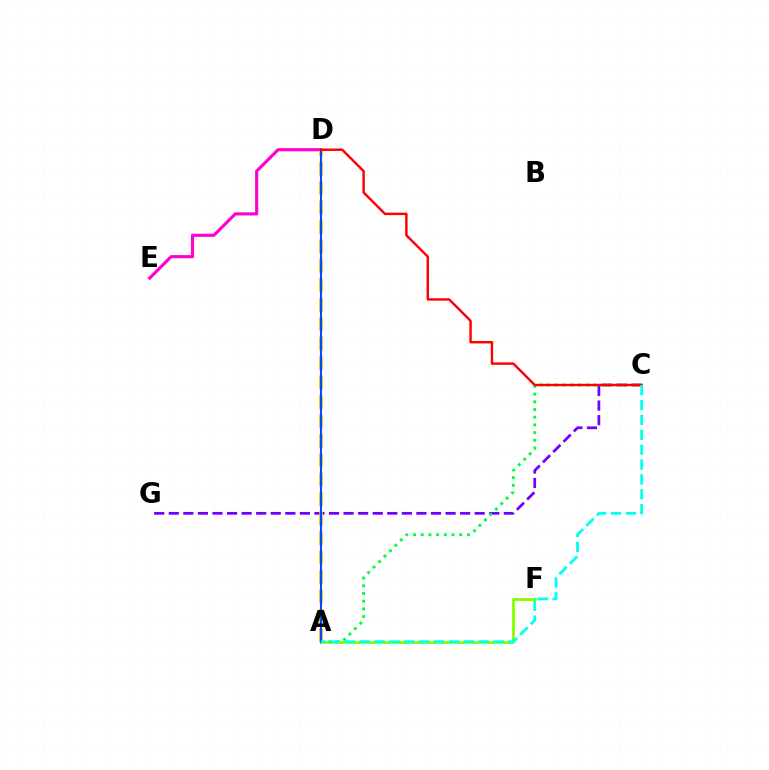{('A', 'F'): [{'color': '#84ff00', 'line_style': 'solid', 'thickness': 2.05}], ('D', 'E'): [{'color': '#ff00cf', 'line_style': 'solid', 'thickness': 2.26}], ('C', 'G'): [{'color': '#7200ff', 'line_style': 'dashed', 'thickness': 1.98}], ('A', 'D'): [{'color': '#ffbd00', 'line_style': 'dashed', 'thickness': 2.64}, {'color': '#004bff', 'line_style': 'solid', 'thickness': 1.52}], ('A', 'C'): [{'color': '#00ff39', 'line_style': 'dotted', 'thickness': 2.09}, {'color': '#00fff6', 'line_style': 'dashed', 'thickness': 2.02}], ('C', 'D'): [{'color': '#ff0000', 'line_style': 'solid', 'thickness': 1.75}]}